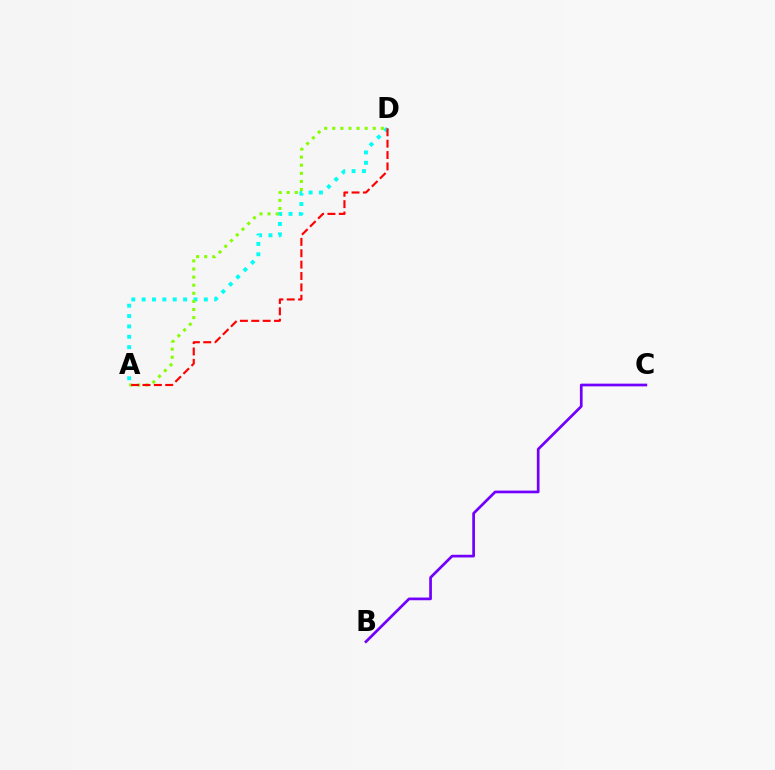{('A', 'D'): [{'color': '#00fff6', 'line_style': 'dotted', 'thickness': 2.82}, {'color': '#84ff00', 'line_style': 'dotted', 'thickness': 2.2}, {'color': '#ff0000', 'line_style': 'dashed', 'thickness': 1.54}], ('B', 'C'): [{'color': '#7200ff', 'line_style': 'solid', 'thickness': 1.95}]}